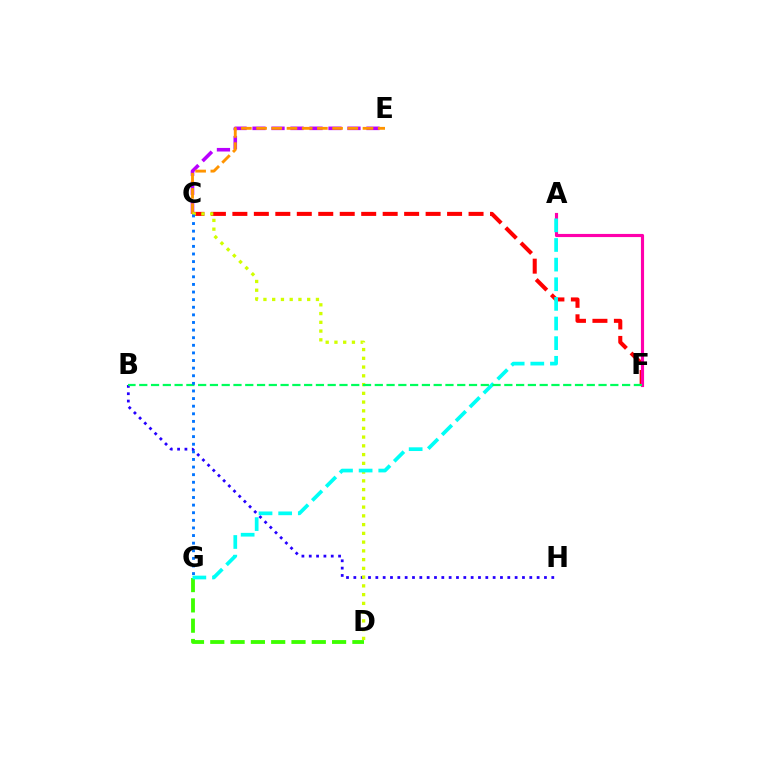{('C', 'E'): [{'color': '#b900ff', 'line_style': 'dashed', 'thickness': 2.58}, {'color': '#ff9400', 'line_style': 'dashed', 'thickness': 2.06}], ('C', 'F'): [{'color': '#ff0000', 'line_style': 'dashed', 'thickness': 2.92}], ('A', 'F'): [{'color': '#ff00ac', 'line_style': 'solid', 'thickness': 2.26}], ('B', 'H'): [{'color': '#2500ff', 'line_style': 'dotted', 'thickness': 1.99}], ('D', 'G'): [{'color': '#3dff00', 'line_style': 'dashed', 'thickness': 2.76}], ('C', 'D'): [{'color': '#d1ff00', 'line_style': 'dotted', 'thickness': 2.38}], ('A', 'G'): [{'color': '#00fff6', 'line_style': 'dashed', 'thickness': 2.67}], ('B', 'F'): [{'color': '#00ff5c', 'line_style': 'dashed', 'thickness': 1.6}], ('C', 'G'): [{'color': '#0074ff', 'line_style': 'dotted', 'thickness': 2.07}]}